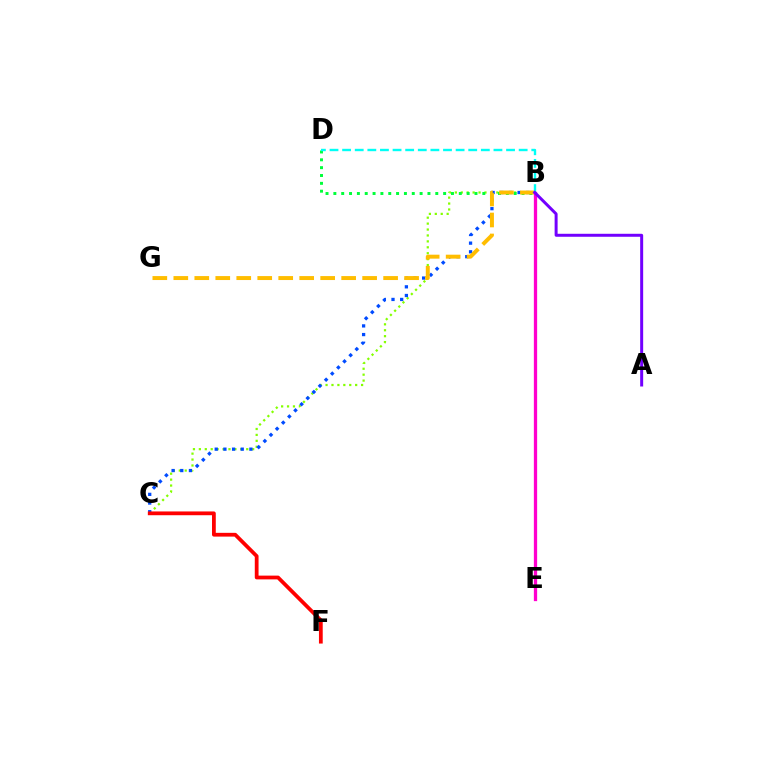{('B', 'C'): [{'color': '#84ff00', 'line_style': 'dotted', 'thickness': 1.61}, {'color': '#004bff', 'line_style': 'dotted', 'thickness': 2.35}], ('B', 'D'): [{'color': '#00ff39', 'line_style': 'dotted', 'thickness': 2.13}, {'color': '#00fff6', 'line_style': 'dashed', 'thickness': 1.71}], ('B', 'G'): [{'color': '#ffbd00', 'line_style': 'dashed', 'thickness': 2.85}], ('B', 'E'): [{'color': '#ff00cf', 'line_style': 'solid', 'thickness': 2.36}], ('C', 'F'): [{'color': '#ff0000', 'line_style': 'solid', 'thickness': 2.71}], ('A', 'B'): [{'color': '#7200ff', 'line_style': 'solid', 'thickness': 2.15}]}